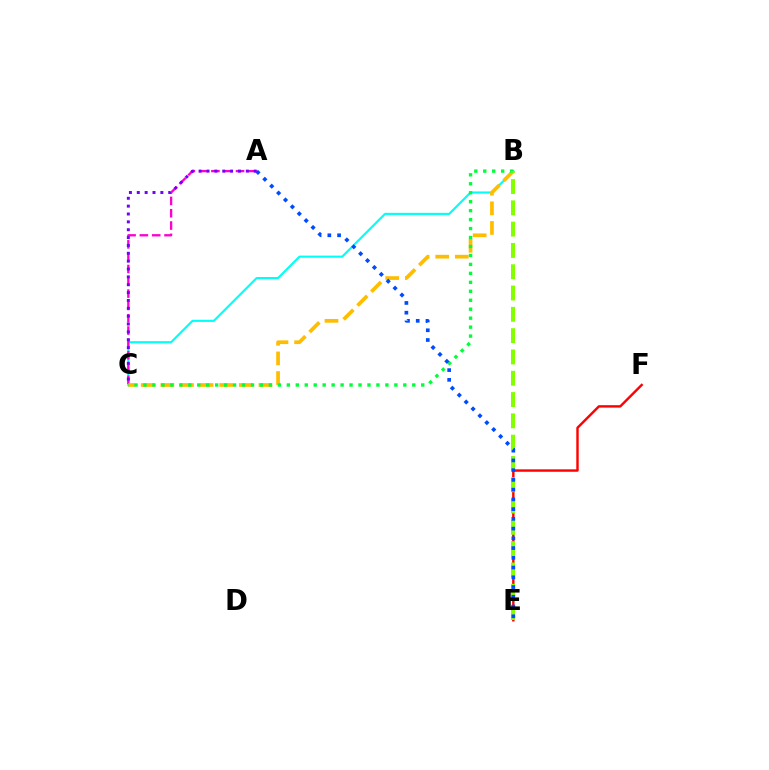{('B', 'C'): [{'color': '#00fff6', 'line_style': 'solid', 'thickness': 1.53}, {'color': '#ffbd00', 'line_style': 'dashed', 'thickness': 2.66}, {'color': '#00ff39', 'line_style': 'dotted', 'thickness': 2.43}], ('A', 'C'): [{'color': '#ff00cf', 'line_style': 'dashed', 'thickness': 1.67}, {'color': '#7200ff', 'line_style': 'dotted', 'thickness': 2.14}], ('E', 'F'): [{'color': '#ff0000', 'line_style': 'solid', 'thickness': 1.74}], ('B', 'E'): [{'color': '#84ff00', 'line_style': 'dashed', 'thickness': 2.89}], ('A', 'E'): [{'color': '#004bff', 'line_style': 'dotted', 'thickness': 2.65}]}